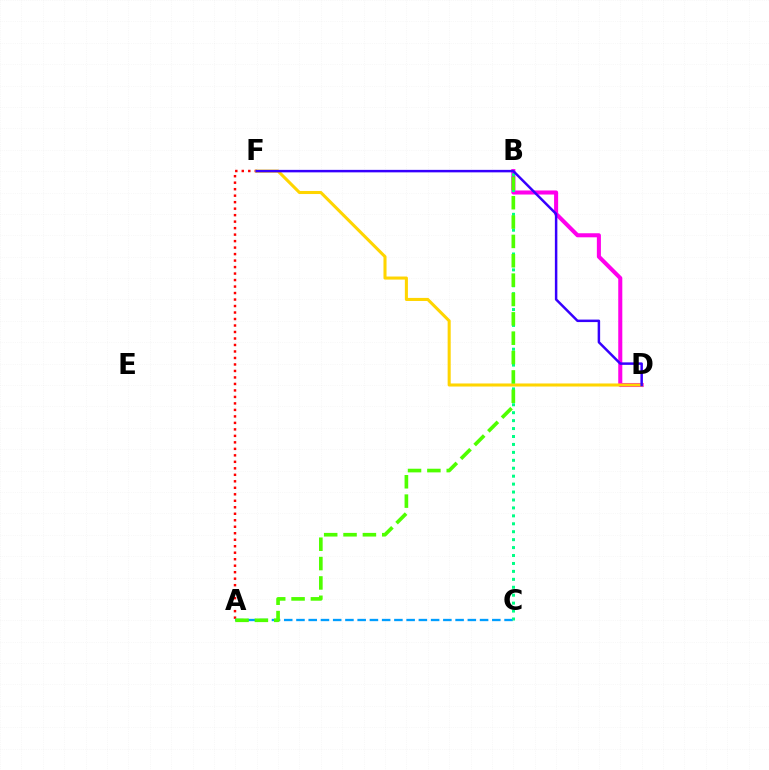{('A', 'C'): [{'color': '#009eff', 'line_style': 'dashed', 'thickness': 1.66}], ('B', 'D'): [{'color': '#ff00ed', 'line_style': 'solid', 'thickness': 2.92}], ('B', 'C'): [{'color': '#00ff86', 'line_style': 'dotted', 'thickness': 2.16}], ('A', 'F'): [{'color': '#ff0000', 'line_style': 'dotted', 'thickness': 1.76}], ('D', 'F'): [{'color': '#ffd500', 'line_style': 'solid', 'thickness': 2.21}, {'color': '#3700ff', 'line_style': 'solid', 'thickness': 1.79}], ('A', 'B'): [{'color': '#4fff00', 'line_style': 'dashed', 'thickness': 2.63}]}